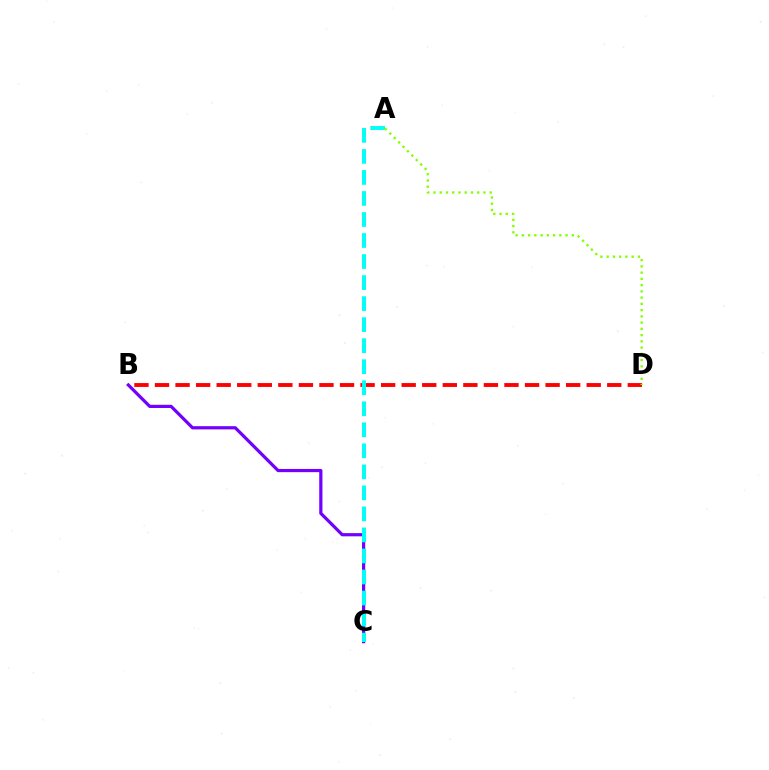{('B', 'C'): [{'color': '#7200ff', 'line_style': 'solid', 'thickness': 2.31}], ('B', 'D'): [{'color': '#ff0000', 'line_style': 'dashed', 'thickness': 2.79}], ('A', 'C'): [{'color': '#00fff6', 'line_style': 'dashed', 'thickness': 2.86}], ('A', 'D'): [{'color': '#84ff00', 'line_style': 'dotted', 'thickness': 1.7}]}